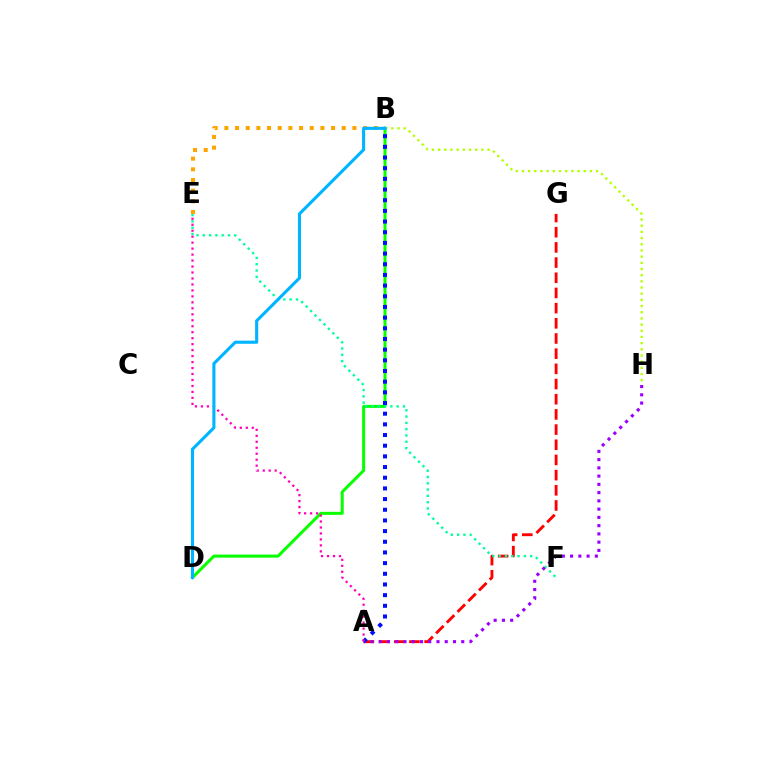{('B', 'H'): [{'color': '#b3ff00', 'line_style': 'dotted', 'thickness': 1.68}], ('B', 'D'): [{'color': '#08ff00', 'line_style': 'solid', 'thickness': 2.18}, {'color': '#00b5ff', 'line_style': 'solid', 'thickness': 2.23}], ('A', 'G'): [{'color': '#ff0000', 'line_style': 'dashed', 'thickness': 2.06}], ('E', 'F'): [{'color': '#00ff9d', 'line_style': 'dotted', 'thickness': 1.71}], ('A', 'H'): [{'color': '#9b00ff', 'line_style': 'dotted', 'thickness': 2.24}], ('B', 'E'): [{'color': '#ffa500', 'line_style': 'dotted', 'thickness': 2.9}], ('A', 'B'): [{'color': '#0010ff', 'line_style': 'dotted', 'thickness': 2.9}], ('A', 'E'): [{'color': '#ff00bd', 'line_style': 'dotted', 'thickness': 1.62}]}